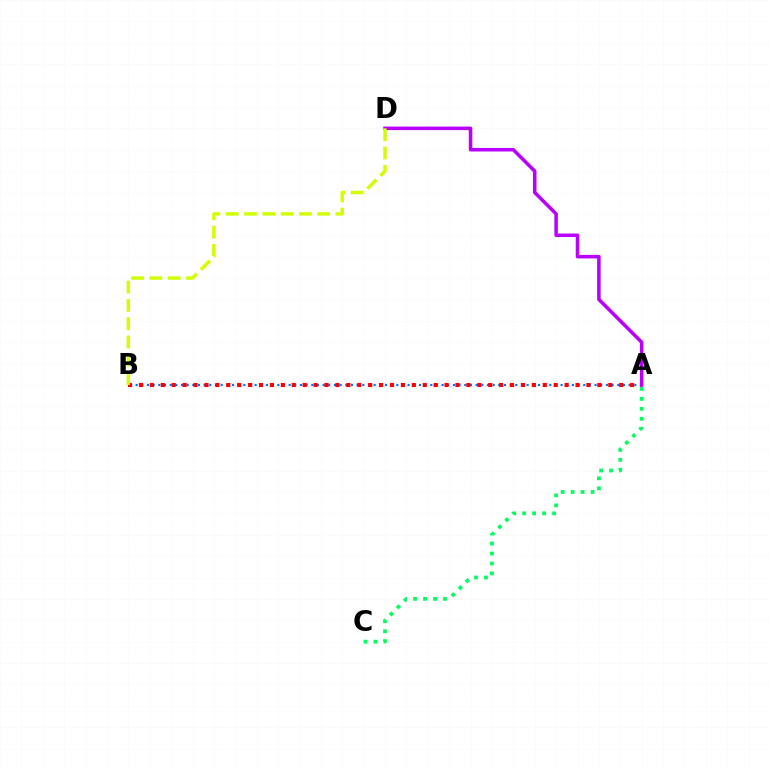{('A', 'C'): [{'color': '#00ff5c', 'line_style': 'dotted', 'thickness': 2.71}], ('A', 'B'): [{'color': '#0074ff', 'line_style': 'dotted', 'thickness': 1.54}, {'color': '#ff0000', 'line_style': 'dotted', 'thickness': 2.97}], ('A', 'D'): [{'color': '#b900ff', 'line_style': 'solid', 'thickness': 2.54}], ('B', 'D'): [{'color': '#d1ff00', 'line_style': 'dashed', 'thickness': 2.48}]}